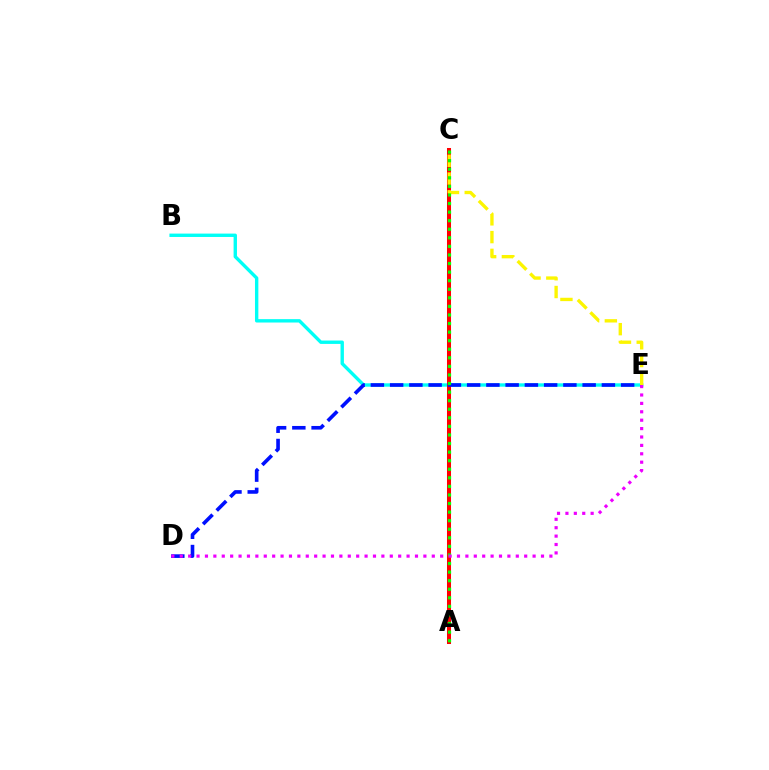{('B', 'E'): [{'color': '#00fff6', 'line_style': 'solid', 'thickness': 2.43}], ('A', 'C'): [{'color': '#ff0000', 'line_style': 'solid', 'thickness': 2.89}, {'color': '#08ff00', 'line_style': 'dotted', 'thickness': 2.33}], ('D', 'E'): [{'color': '#0010ff', 'line_style': 'dashed', 'thickness': 2.62}, {'color': '#ee00ff', 'line_style': 'dotted', 'thickness': 2.28}], ('C', 'E'): [{'color': '#fcf500', 'line_style': 'dashed', 'thickness': 2.41}]}